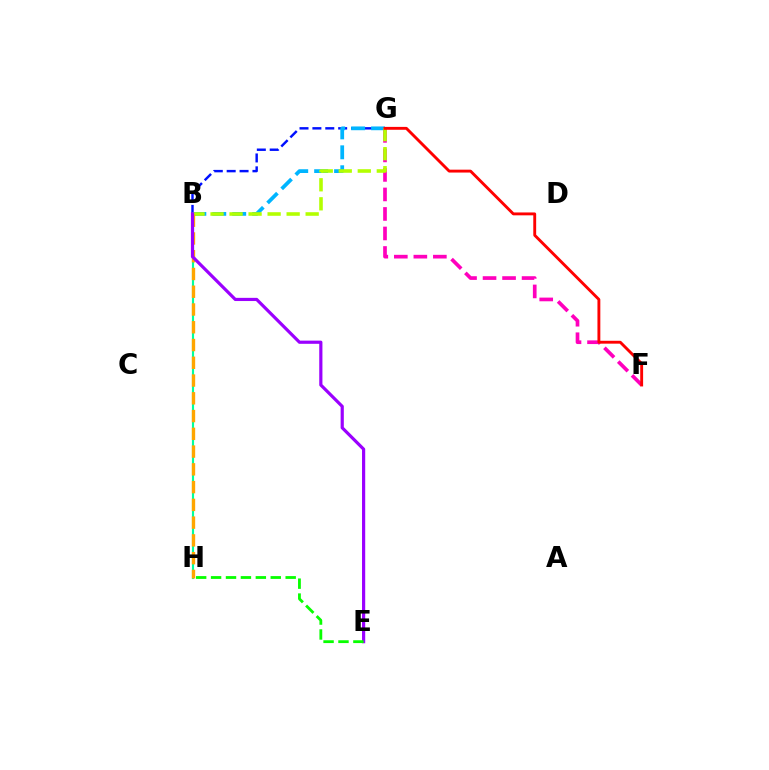{('B', 'H'): [{'color': '#00ff9d', 'line_style': 'solid', 'thickness': 1.55}, {'color': '#ffa500', 'line_style': 'dashed', 'thickness': 2.41}], ('B', 'G'): [{'color': '#0010ff', 'line_style': 'dashed', 'thickness': 1.75}, {'color': '#00b5ff', 'line_style': 'dashed', 'thickness': 2.71}, {'color': '#b3ff00', 'line_style': 'dashed', 'thickness': 2.58}], ('F', 'G'): [{'color': '#ff00bd', 'line_style': 'dashed', 'thickness': 2.65}, {'color': '#ff0000', 'line_style': 'solid', 'thickness': 2.07}], ('B', 'E'): [{'color': '#9b00ff', 'line_style': 'solid', 'thickness': 2.29}], ('E', 'H'): [{'color': '#08ff00', 'line_style': 'dashed', 'thickness': 2.03}]}